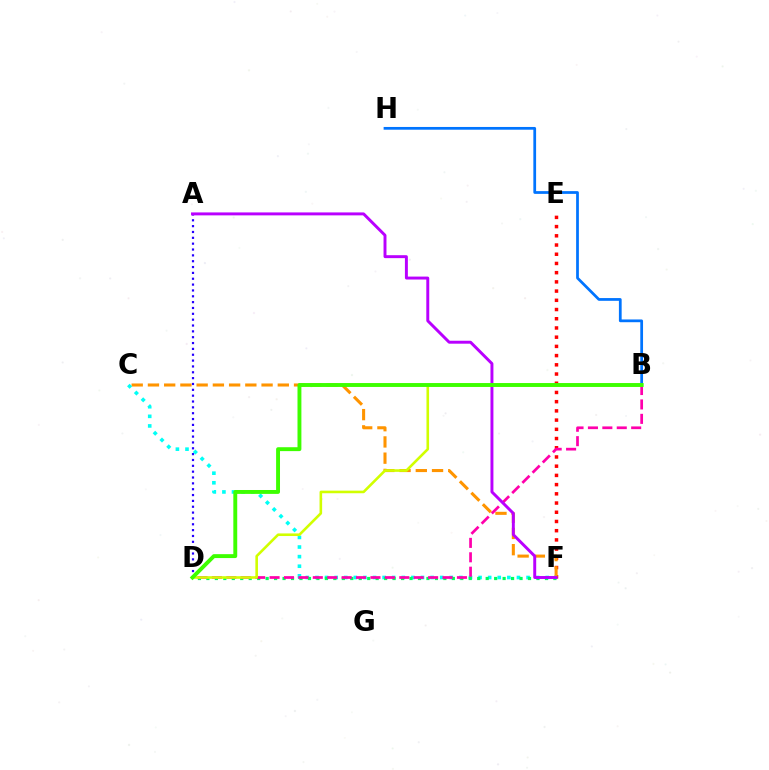{('E', 'F'): [{'color': '#ff0000', 'line_style': 'dotted', 'thickness': 2.5}], ('A', 'D'): [{'color': '#2500ff', 'line_style': 'dotted', 'thickness': 1.59}], ('C', 'F'): [{'color': '#ff9400', 'line_style': 'dashed', 'thickness': 2.21}, {'color': '#00fff6', 'line_style': 'dotted', 'thickness': 2.61}], ('D', 'F'): [{'color': '#00ff5c', 'line_style': 'dotted', 'thickness': 2.3}], ('B', 'D'): [{'color': '#ff00ac', 'line_style': 'dashed', 'thickness': 1.96}, {'color': '#d1ff00', 'line_style': 'solid', 'thickness': 1.87}, {'color': '#3dff00', 'line_style': 'solid', 'thickness': 2.81}], ('A', 'F'): [{'color': '#b900ff', 'line_style': 'solid', 'thickness': 2.12}], ('B', 'H'): [{'color': '#0074ff', 'line_style': 'solid', 'thickness': 1.98}]}